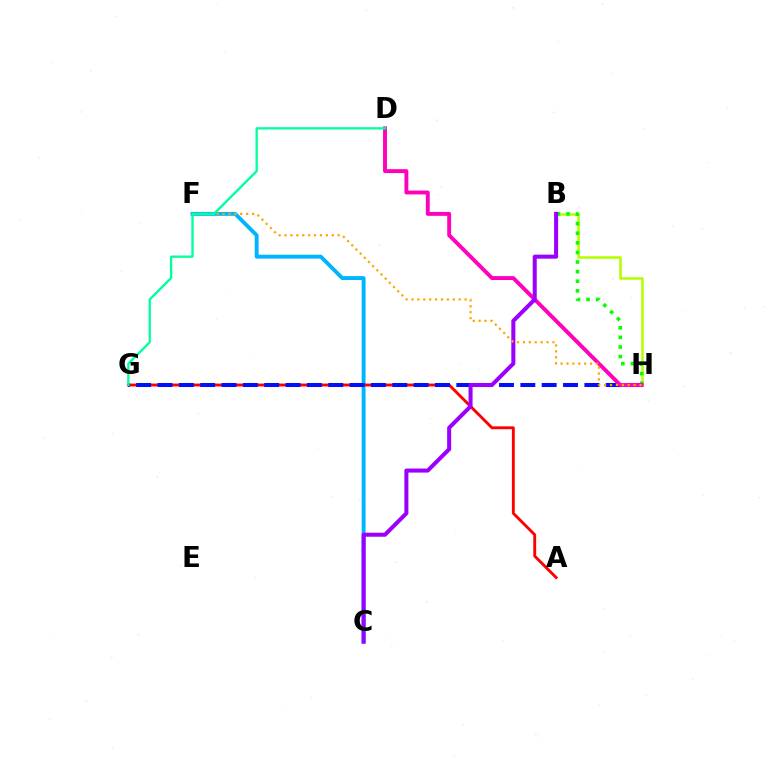{('B', 'H'): [{'color': '#b3ff00', 'line_style': 'solid', 'thickness': 1.83}, {'color': '#08ff00', 'line_style': 'dotted', 'thickness': 2.61}], ('C', 'F'): [{'color': '#00b5ff', 'line_style': 'solid', 'thickness': 2.8}], ('A', 'G'): [{'color': '#ff0000', 'line_style': 'solid', 'thickness': 2.06}], ('G', 'H'): [{'color': '#0010ff', 'line_style': 'dashed', 'thickness': 2.9}], ('D', 'H'): [{'color': '#ff00bd', 'line_style': 'solid', 'thickness': 2.8}], ('B', 'C'): [{'color': '#9b00ff', 'line_style': 'solid', 'thickness': 2.9}], ('F', 'H'): [{'color': '#ffa500', 'line_style': 'dotted', 'thickness': 1.6}], ('D', 'G'): [{'color': '#00ff9d', 'line_style': 'solid', 'thickness': 1.67}]}